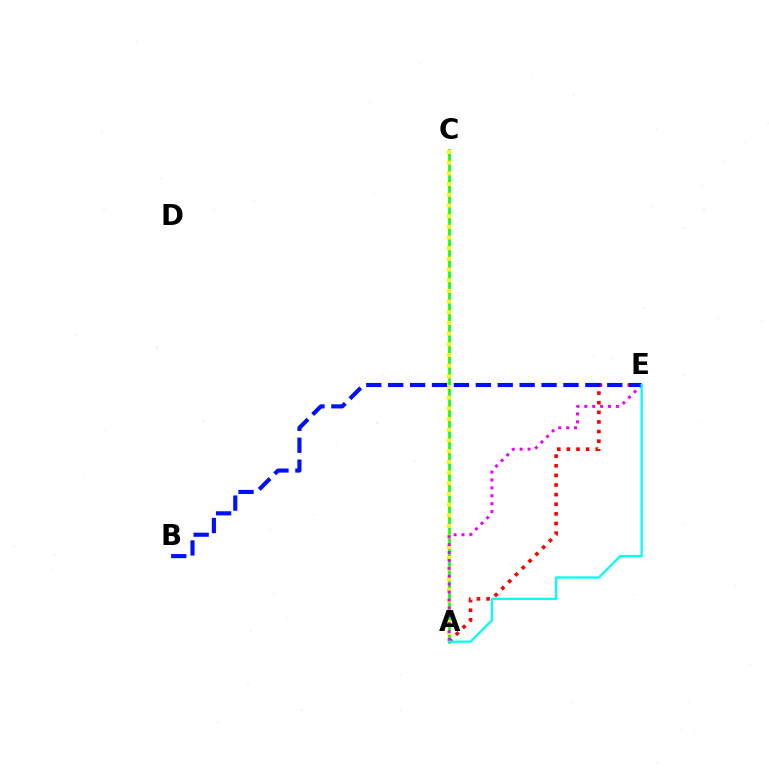{('A', 'C'): [{'color': '#08ff00', 'line_style': 'solid', 'thickness': 1.89}, {'color': '#fcf500', 'line_style': 'dotted', 'thickness': 2.9}], ('A', 'E'): [{'color': '#ff0000', 'line_style': 'dotted', 'thickness': 2.61}, {'color': '#ee00ff', 'line_style': 'dotted', 'thickness': 2.15}, {'color': '#00fff6', 'line_style': 'solid', 'thickness': 1.64}], ('B', 'E'): [{'color': '#0010ff', 'line_style': 'dashed', 'thickness': 2.98}]}